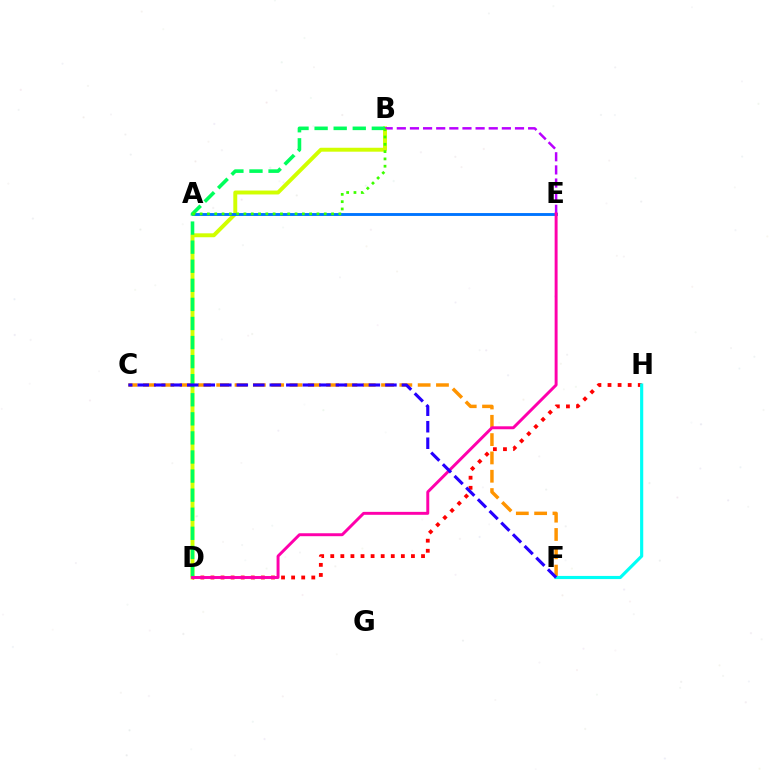{('B', 'D'): [{'color': '#d1ff00', 'line_style': 'solid', 'thickness': 2.83}, {'color': '#00ff5c', 'line_style': 'dashed', 'thickness': 2.59}], ('A', 'E'): [{'color': '#0074ff', 'line_style': 'solid', 'thickness': 2.08}], ('C', 'F'): [{'color': '#ff9400', 'line_style': 'dashed', 'thickness': 2.49}, {'color': '#2500ff', 'line_style': 'dashed', 'thickness': 2.24}], ('D', 'H'): [{'color': '#ff0000', 'line_style': 'dotted', 'thickness': 2.74}], ('B', 'E'): [{'color': '#b900ff', 'line_style': 'dashed', 'thickness': 1.78}], ('D', 'E'): [{'color': '#ff00ac', 'line_style': 'solid', 'thickness': 2.12}], ('F', 'H'): [{'color': '#00fff6', 'line_style': 'solid', 'thickness': 2.27}], ('A', 'B'): [{'color': '#3dff00', 'line_style': 'dotted', 'thickness': 1.98}]}